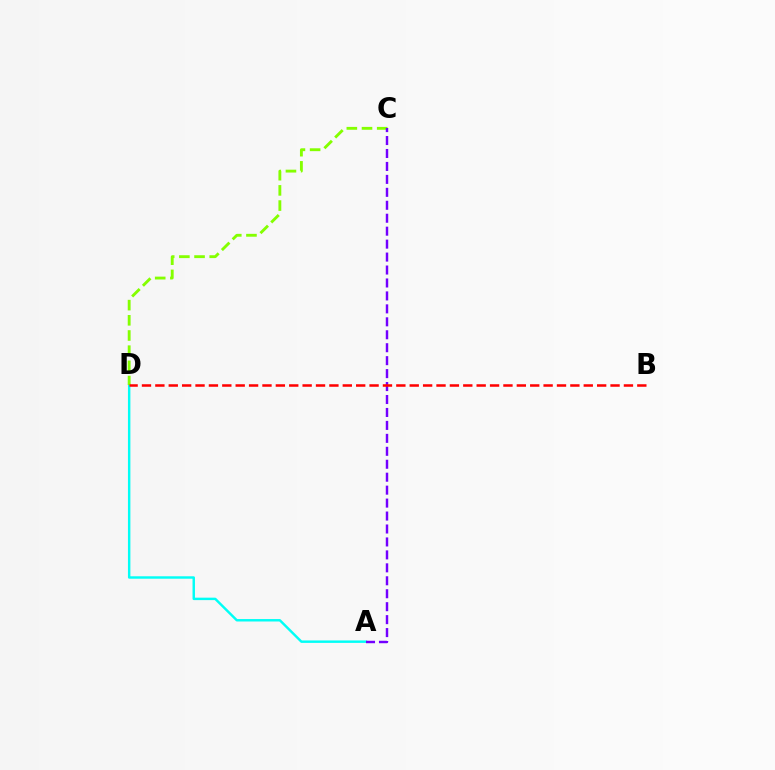{('A', 'D'): [{'color': '#00fff6', 'line_style': 'solid', 'thickness': 1.76}], ('C', 'D'): [{'color': '#84ff00', 'line_style': 'dashed', 'thickness': 2.06}], ('A', 'C'): [{'color': '#7200ff', 'line_style': 'dashed', 'thickness': 1.76}], ('B', 'D'): [{'color': '#ff0000', 'line_style': 'dashed', 'thickness': 1.82}]}